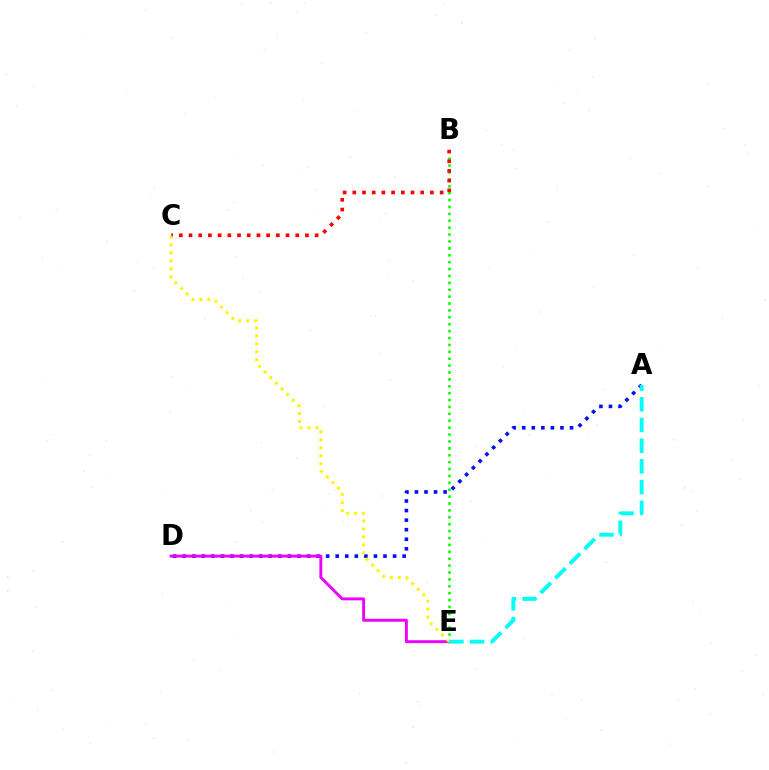{('B', 'E'): [{'color': '#08ff00', 'line_style': 'dotted', 'thickness': 1.87}], ('B', 'C'): [{'color': '#ff0000', 'line_style': 'dotted', 'thickness': 2.64}], ('A', 'D'): [{'color': '#0010ff', 'line_style': 'dotted', 'thickness': 2.6}], ('D', 'E'): [{'color': '#ee00ff', 'line_style': 'solid', 'thickness': 2.09}], ('C', 'E'): [{'color': '#fcf500', 'line_style': 'dotted', 'thickness': 2.16}], ('A', 'E'): [{'color': '#00fff6', 'line_style': 'dashed', 'thickness': 2.81}]}